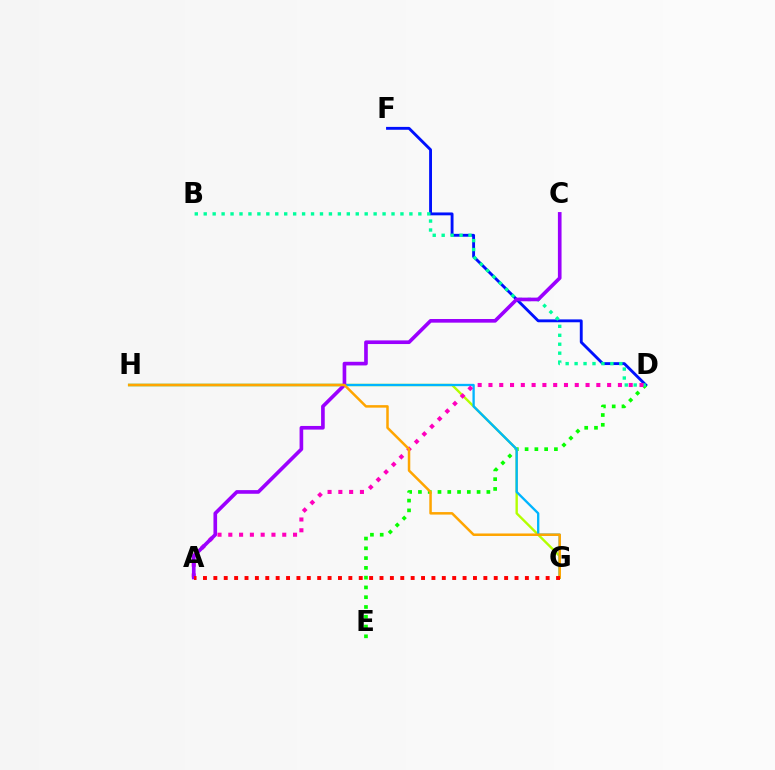{('D', 'F'): [{'color': '#0010ff', 'line_style': 'solid', 'thickness': 2.07}], ('D', 'E'): [{'color': '#08ff00', 'line_style': 'dotted', 'thickness': 2.66}], ('G', 'H'): [{'color': '#b3ff00', 'line_style': 'solid', 'thickness': 1.72}, {'color': '#00b5ff', 'line_style': 'solid', 'thickness': 1.67}, {'color': '#ffa500', 'line_style': 'solid', 'thickness': 1.81}], ('B', 'D'): [{'color': '#00ff9d', 'line_style': 'dotted', 'thickness': 2.43}], ('A', 'D'): [{'color': '#ff00bd', 'line_style': 'dotted', 'thickness': 2.93}], ('A', 'C'): [{'color': '#9b00ff', 'line_style': 'solid', 'thickness': 2.63}], ('A', 'G'): [{'color': '#ff0000', 'line_style': 'dotted', 'thickness': 2.82}]}